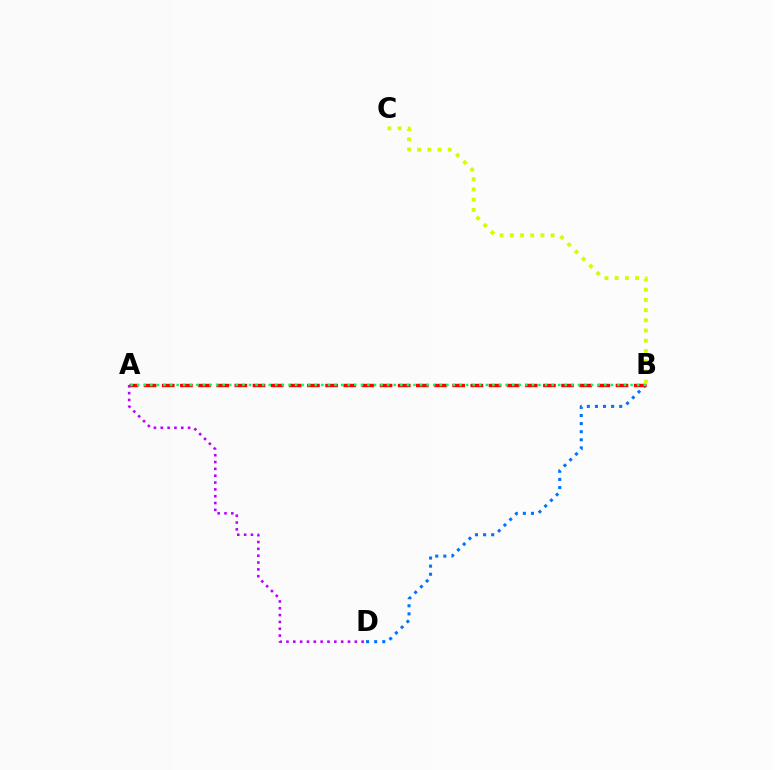{('B', 'D'): [{'color': '#0074ff', 'line_style': 'dotted', 'thickness': 2.2}], ('A', 'B'): [{'color': '#ff0000', 'line_style': 'dashed', 'thickness': 2.47}, {'color': '#00ff5c', 'line_style': 'dotted', 'thickness': 1.79}], ('B', 'C'): [{'color': '#d1ff00', 'line_style': 'dotted', 'thickness': 2.77}], ('A', 'D'): [{'color': '#b900ff', 'line_style': 'dotted', 'thickness': 1.86}]}